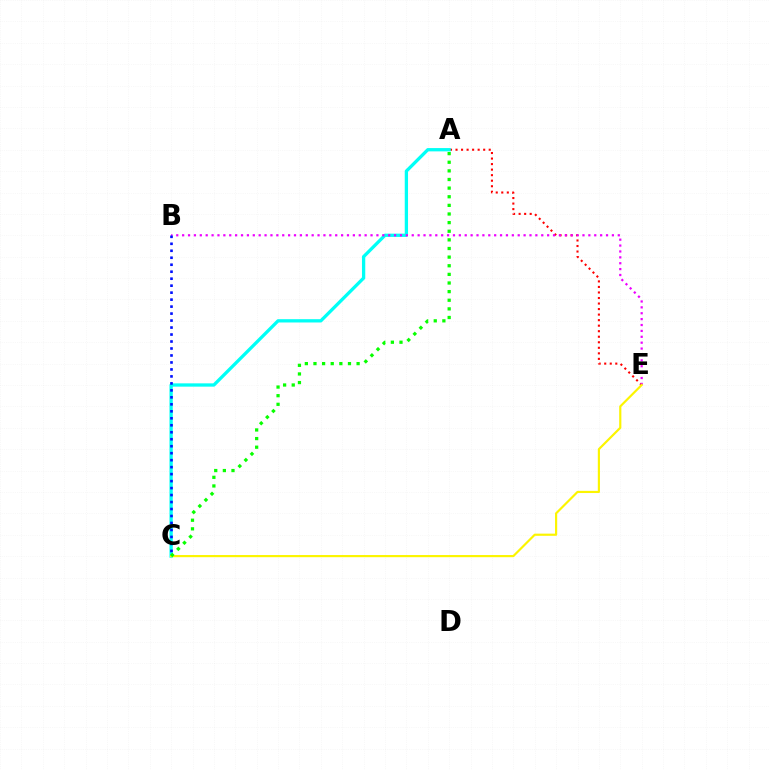{('A', 'E'): [{'color': '#ff0000', 'line_style': 'dotted', 'thickness': 1.5}], ('A', 'C'): [{'color': '#00fff6', 'line_style': 'solid', 'thickness': 2.37}, {'color': '#08ff00', 'line_style': 'dotted', 'thickness': 2.34}], ('B', 'E'): [{'color': '#ee00ff', 'line_style': 'dotted', 'thickness': 1.6}], ('B', 'C'): [{'color': '#0010ff', 'line_style': 'dotted', 'thickness': 1.9}], ('C', 'E'): [{'color': '#fcf500', 'line_style': 'solid', 'thickness': 1.56}]}